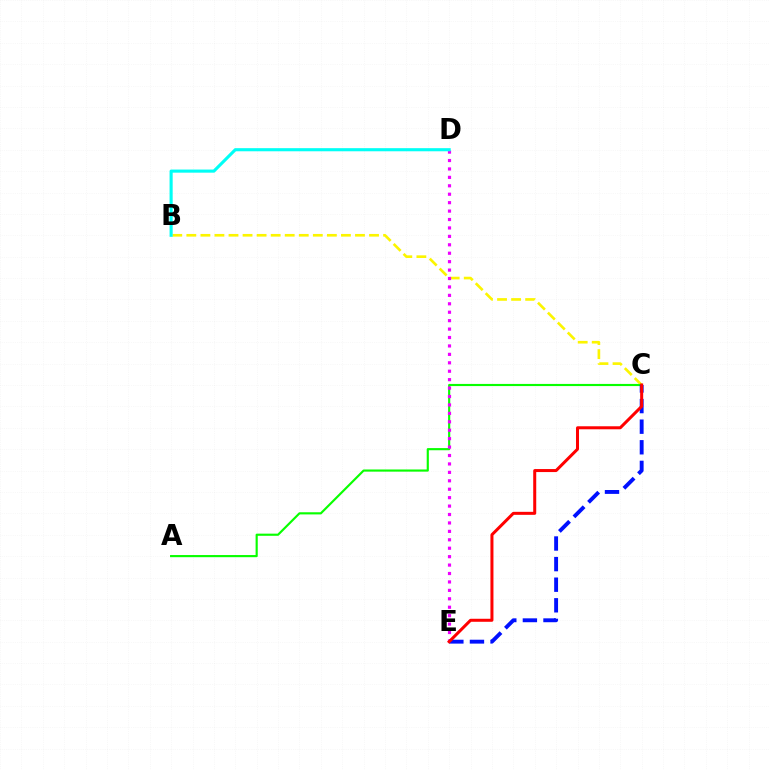{('B', 'C'): [{'color': '#fcf500', 'line_style': 'dashed', 'thickness': 1.91}], ('A', 'C'): [{'color': '#08ff00', 'line_style': 'solid', 'thickness': 1.55}], ('D', 'E'): [{'color': '#ee00ff', 'line_style': 'dotted', 'thickness': 2.29}], ('C', 'E'): [{'color': '#0010ff', 'line_style': 'dashed', 'thickness': 2.8}, {'color': '#ff0000', 'line_style': 'solid', 'thickness': 2.17}], ('B', 'D'): [{'color': '#00fff6', 'line_style': 'solid', 'thickness': 2.24}]}